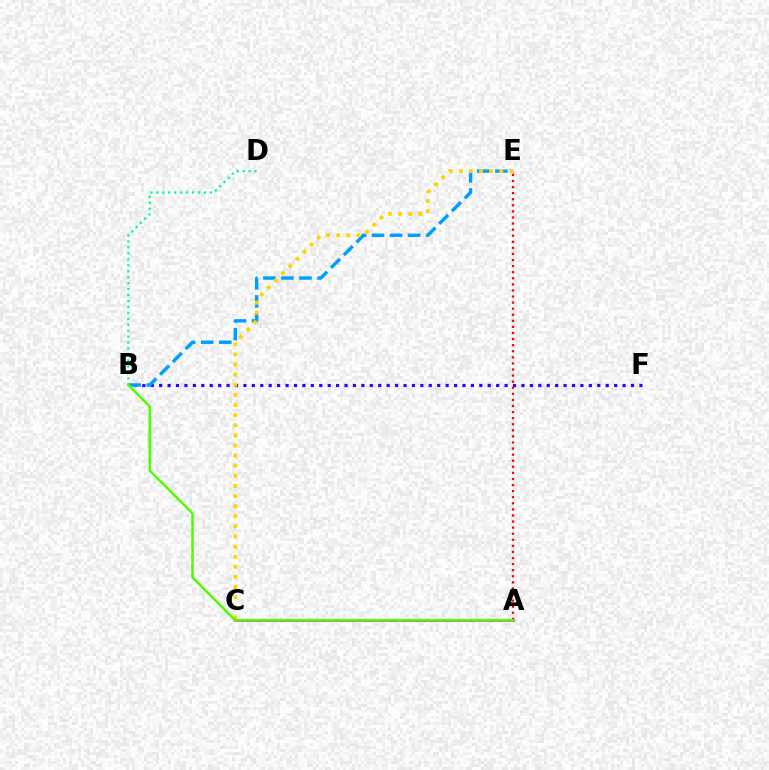{('B', 'F'): [{'color': '#3700ff', 'line_style': 'dotted', 'thickness': 2.29}], ('B', 'E'): [{'color': '#009eff', 'line_style': 'dashed', 'thickness': 2.45}], ('A', 'C'): [{'color': '#ff00ed', 'line_style': 'solid', 'thickness': 1.84}], ('A', 'E'): [{'color': '#ff0000', 'line_style': 'dotted', 'thickness': 1.65}], ('B', 'D'): [{'color': '#00ff86', 'line_style': 'dotted', 'thickness': 1.62}], ('C', 'E'): [{'color': '#ffd500', 'line_style': 'dotted', 'thickness': 2.75}], ('A', 'B'): [{'color': '#4fff00', 'line_style': 'solid', 'thickness': 1.81}]}